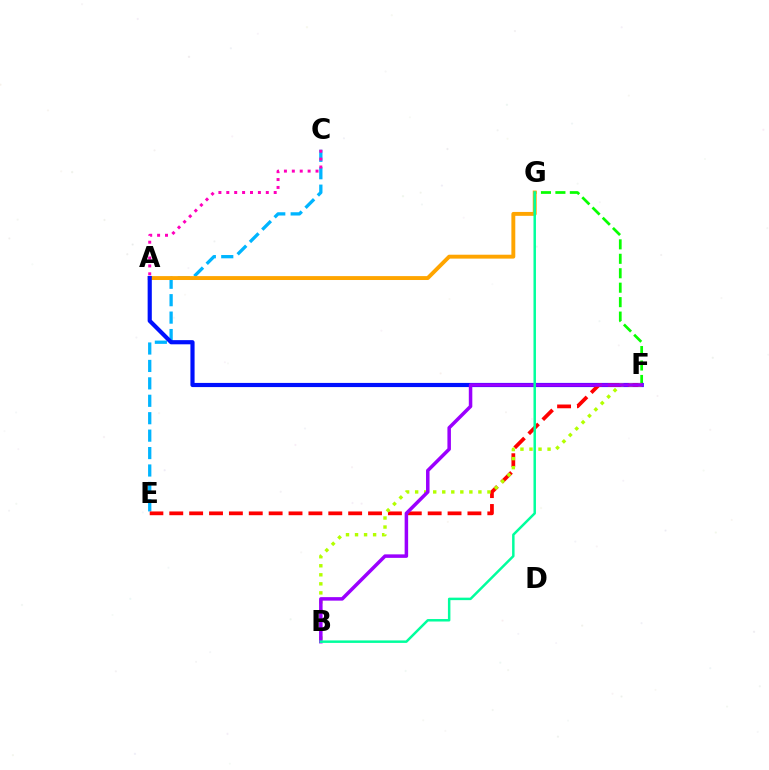{('C', 'E'): [{'color': '#00b5ff', 'line_style': 'dashed', 'thickness': 2.37}], ('F', 'G'): [{'color': '#08ff00', 'line_style': 'dashed', 'thickness': 1.96}], ('A', 'G'): [{'color': '#ffa500', 'line_style': 'solid', 'thickness': 2.81}], ('A', 'F'): [{'color': '#0010ff', 'line_style': 'solid', 'thickness': 3.0}], ('E', 'F'): [{'color': '#ff0000', 'line_style': 'dashed', 'thickness': 2.7}], ('A', 'C'): [{'color': '#ff00bd', 'line_style': 'dotted', 'thickness': 2.15}], ('B', 'F'): [{'color': '#b3ff00', 'line_style': 'dotted', 'thickness': 2.46}, {'color': '#9b00ff', 'line_style': 'solid', 'thickness': 2.53}], ('B', 'G'): [{'color': '#00ff9d', 'line_style': 'solid', 'thickness': 1.79}]}